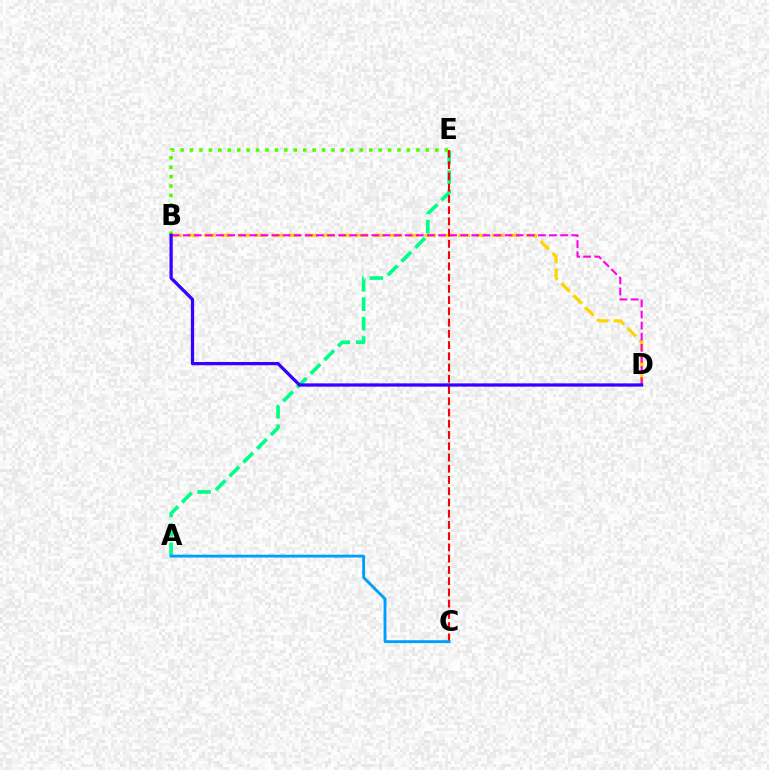{('B', 'D'): [{'color': '#ffd500', 'line_style': 'dashed', 'thickness': 2.3}, {'color': '#ff00ed', 'line_style': 'dashed', 'thickness': 1.51}, {'color': '#3700ff', 'line_style': 'solid', 'thickness': 2.34}], ('A', 'E'): [{'color': '#00ff86', 'line_style': 'dashed', 'thickness': 2.64}], ('B', 'E'): [{'color': '#4fff00', 'line_style': 'dotted', 'thickness': 2.56}], ('C', 'E'): [{'color': '#ff0000', 'line_style': 'dashed', 'thickness': 1.53}], ('A', 'C'): [{'color': '#009eff', 'line_style': 'solid', 'thickness': 2.08}]}